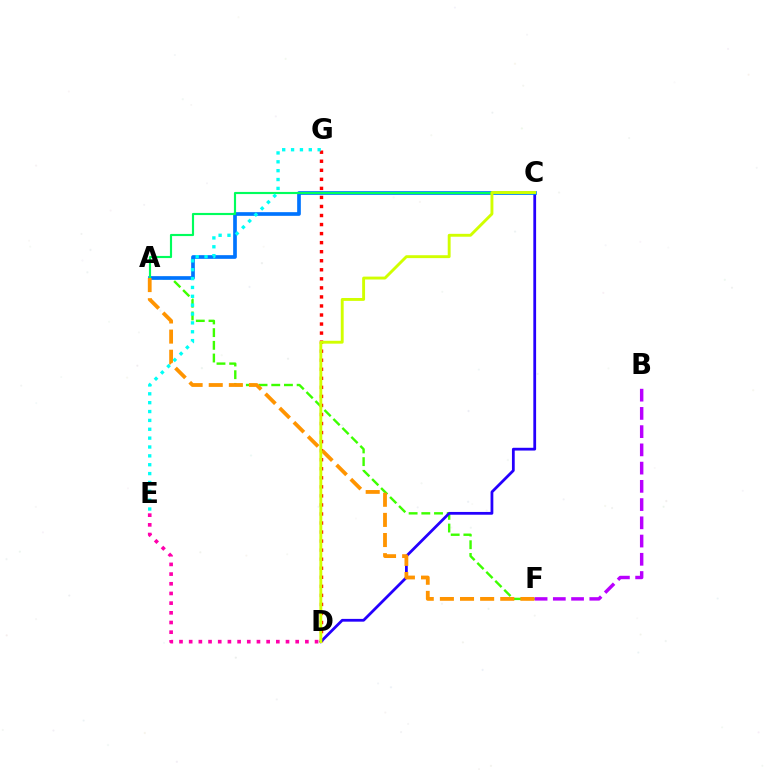{('D', 'G'): [{'color': '#ff0000', 'line_style': 'dotted', 'thickness': 2.46}], ('A', 'F'): [{'color': '#3dff00', 'line_style': 'dashed', 'thickness': 1.72}, {'color': '#ff9400', 'line_style': 'dashed', 'thickness': 2.73}], ('C', 'D'): [{'color': '#2500ff', 'line_style': 'solid', 'thickness': 2.0}, {'color': '#d1ff00', 'line_style': 'solid', 'thickness': 2.08}], ('D', 'E'): [{'color': '#ff00ac', 'line_style': 'dotted', 'thickness': 2.63}], ('A', 'C'): [{'color': '#0074ff', 'line_style': 'solid', 'thickness': 2.65}, {'color': '#00ff5c', 'line_style': 'solid', 'thickness': 1.55}], ('B', 'F'): [{'color': '#b900ff', 'line_style': 'dashed', 'thickness': 2.48}], ('E', 'G'): [{'color': '#00fff6', 'line_style': 'dotted', 'thickness': 2.41}]}